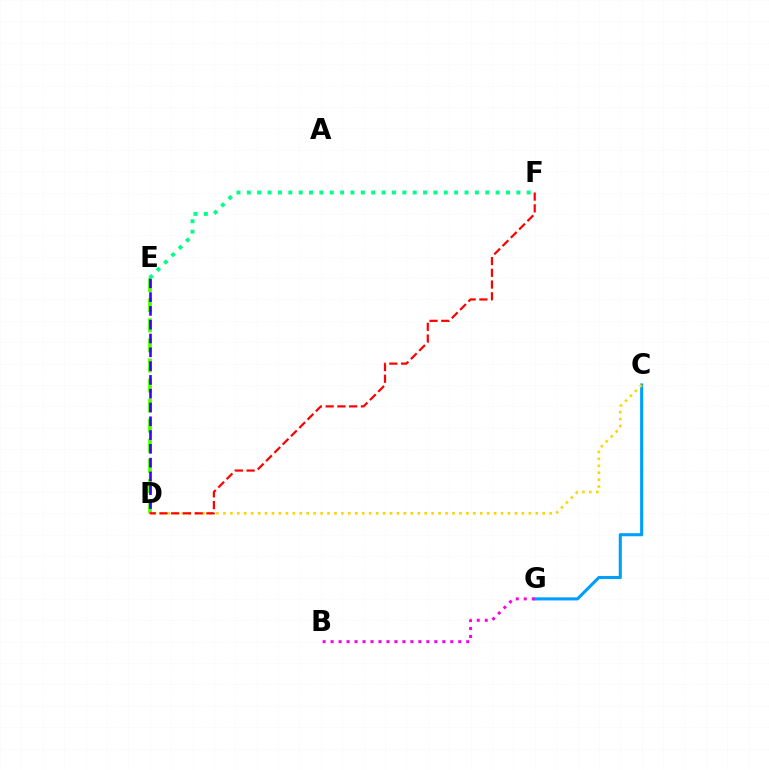{('C', 'G'): [{'color': '#009eff', 'line_style': 'solid', 'thickness': 2.22}], ('B', 'G'): [{'color': '#ff00ed', 'line_style': 'dotted', 'thickness': 2.17}], ('D', 'E'): [{'color': '#4fff00', 'line_style': 'dashed', 'thickness': 2.73}, {'color': '#3700ff', 'line_style': 'dashed', 'thickness': 1.87}], ('E', 'F'): [{'color': '#00ff86', 'line_style': 'dotted', 'thickness': 2.82}], ('C', 'D'): [{'color': '#ffd500', 'line_style': 'dotted', 'thickness': 1.89}], ('D', 'F'): [{'color': '#ff0000', 'line_style': 'dashed', 'thickness': 1.59}]}